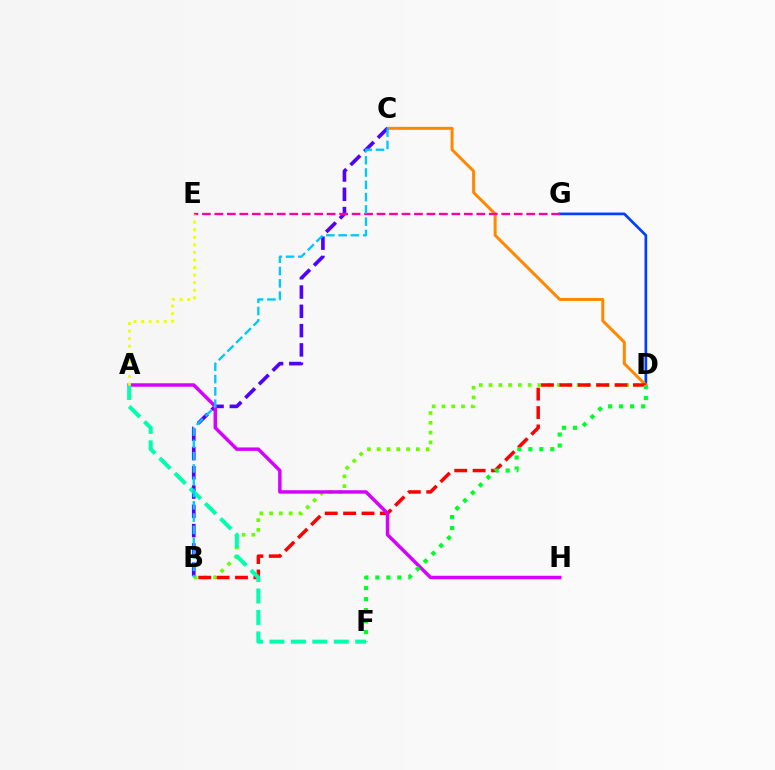{('D', 'G'): [{'color': '#003fff', 'line_style': 'solid', 'thickness': 1.95}], ('B', 'D'): [{'color': '#66ff00', 'line_style': 'dotted', 'thickness': 2.66}, {'color': '#ff0000', 'line_style': 'dashed', 'thickness': 2.5}], ('C', 'D'): [{'color': '#ff8800', 'line_style': 'solid', 'thickness': 2.16}], ('B', 'C'): [{'color': '#4f00ff', 'line_style': 'dashed', 'thickness': 2.62}, {'color': '#00c7ff', 'line_style': 'dashed', 'thickness': 1.67}], ('A', 'H'): [{'color': '#d600ff', 'line_style': 'solid', 'thickness': 2.49}], ('E', 'G'): [{'color': '#ff00a0', 'line_style': 'dashed', 'thickness': 1.69}], ('A', 'F'): [{'color': '#00ffaf', 'line_style': 'dashed', 'thickness': 2.91}], ('D', 'F'): [{'color': '#00ff27', 'line_style': 'dotted', 'thickness': 2.99}], ('A', 'E'): [{'color': '#eeff00', 'line_style': 'dotted', 'thickness': 2.06}]}